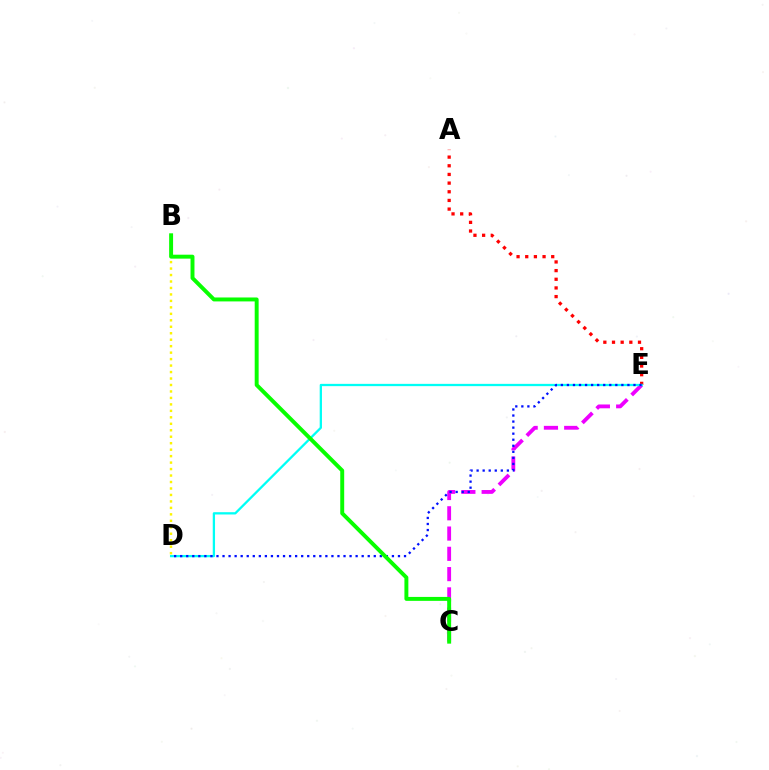{('A', 'E'): [{'color': '#ff0000', 'line_style': 'dotted', 'thickness': 2.35}], ('C', 'E'): [{'color': '#ee00ff', 'line_style': 'dashed', 'thickness': 2.75}], ('D', 'E'): [{'color': '#00fff6', 'line_style': 'solid', 'thickness': 1.64}, {'color': '#0010ff', 'line_style': 'dotted', 'thickness': 1.64}], ('B', 'D'): [{'color': '#fcf500', 'line_style': 'dotted', 'thickness': 1.76}], ('B', 'C'): [{'color': '#08ff00', 'line_style': 'solid', 'thickness': 2.83}]}